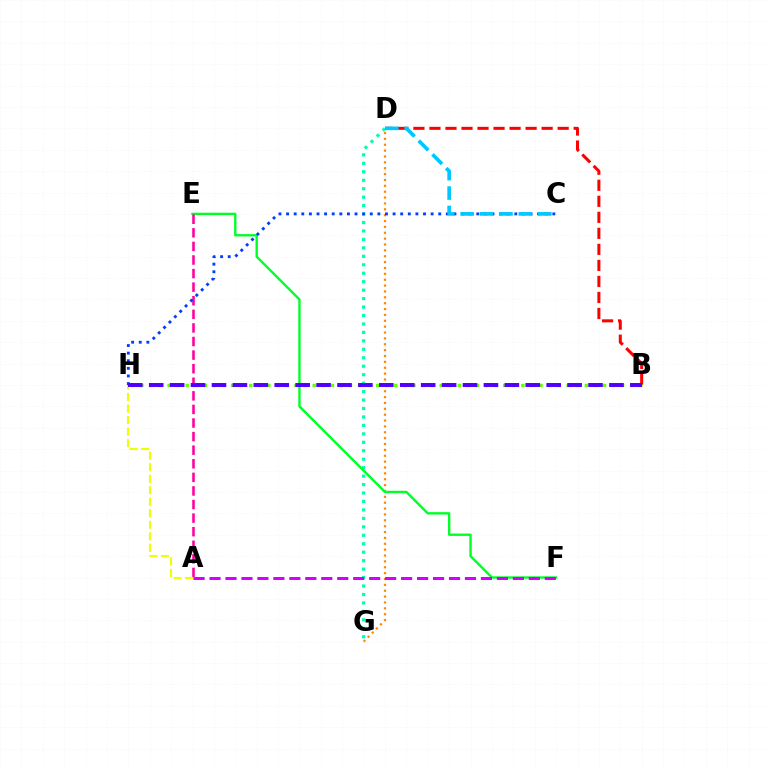{('D', 'G'): [{'color': '#00ffaf', 'line_style': 'dotted', 'thickness': 2.3}, {'color': '#ff8800', 'line_style': 'dotted', 'thickness': 1.59}], ('B', 'D'): [{'color': '#ff0000', 'line_style': 'dashed', 'thickness': 2.18}], ('E', 'F'): [{'color': '#00ff27', 'line_style': 'solid', 'thickness': 1.71}], ('A', 'E'): [{'color': '#ff00a0', 'line_style': 'dashed', 'thickness': 1.85}], ('C', 'H'): [{'color': '#003fff', 'line_style': 'dotted', 'thickness': 2.07}], ('B', 'H'): [{'color': '#66ff00', 'line_style': 'dotted', 'thickness': 2.46}, {'color': '#4f00ff', 'line_style': 'dashed', 'thickness': 2.84}], ('A', 'H'): [{'color': '#eeff00', 'line_style': 'dashed', 'thickness': 1.57}], ('A', 'F'): [{'color': '#d600ff', 'line_style': 'dashed', 'thickness': 2.17}], ('C', 'D'): [{'color': '#00c7ff', 'line_style': 'dashed', 'thickness': 2.64}]}